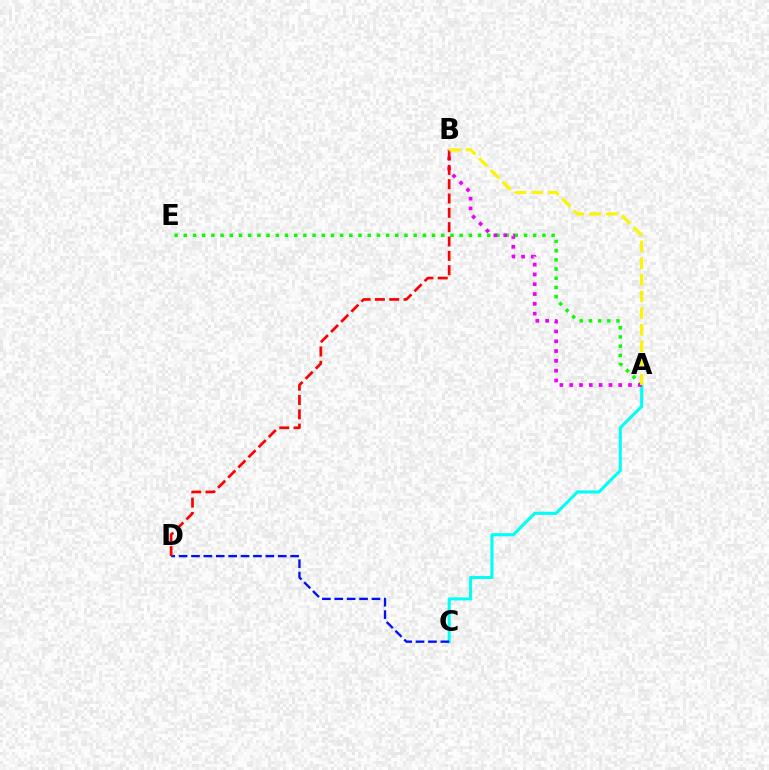{('A', 'C'): [{'color': '#00fff6', 'line_style': 'solid', 'thickness': 2.21}], ('A', 'E'): [{'color': '#08ff00', 'line_style': 'dotted', 'thickness': 2.5}], ('A', 'B'): [{'color': '#ee00ff', 'line_style': 'dotted', 'thickness': 2.66}, {'color': '#fcf500', 'line_style': 'dashed', 'thickness': 2.26}], ('C', 'D'): [{'color': '#0010ff', 'line_style': 'dashed', 'thickness': 1.68}], ('B', 'D'): [{'color': '#ff0000', 'line_style': 'dashed', 'thickness': 1.95}]}